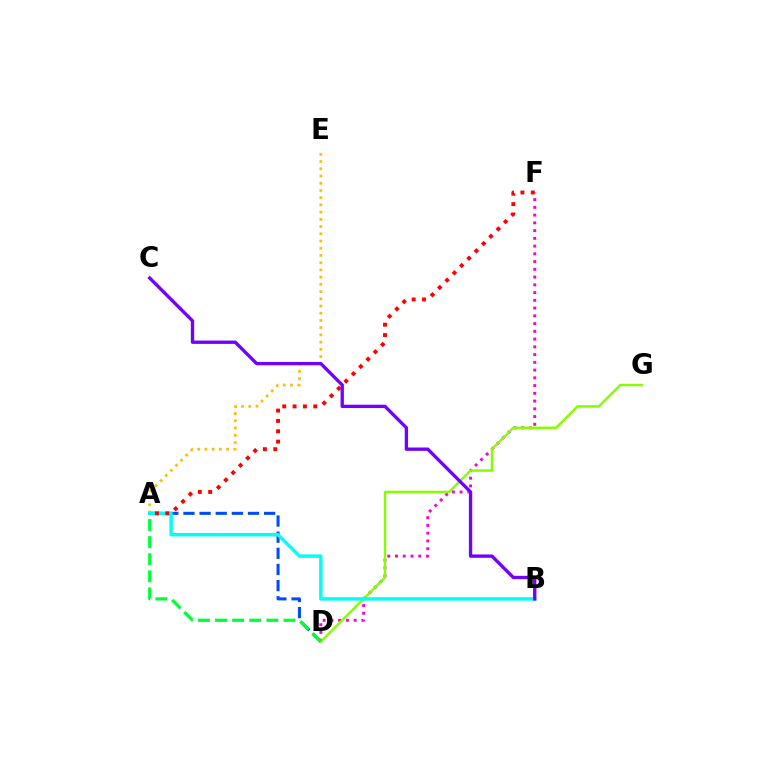{('D', 'F'): [{'color': '#ff00cf', 'line_style': 'dotted', 'thickness': 2.11}], ('A', 'E'): [{'color': '#ffbd00', 'line_style': 'dotted', 'thickness': 1.96}], ('A', 'D'): [{'color': '#004bff', 'line_style': 'dashed', 'thickness': 2.19}, {'color': '#00ff39', 'line_style': 'dashed', 'thickness': 2.33}], ('D', 'G'): [{'color': '#84ff00', 'line_style': 'solid', 'thickness': 1.76}], ('A', 'B'): [{'color': '#00fff6', 'line_style': 'solid', 'thickness': 2.47}], ('A', 'F'): [{'color': '#ff0000', 'line_style': 'dotted', 'thickness': 2.81}], ('B', 'C'): [{'color': '#7200ff', 'line_style': 'solid', 'thickness': 2.41}]}